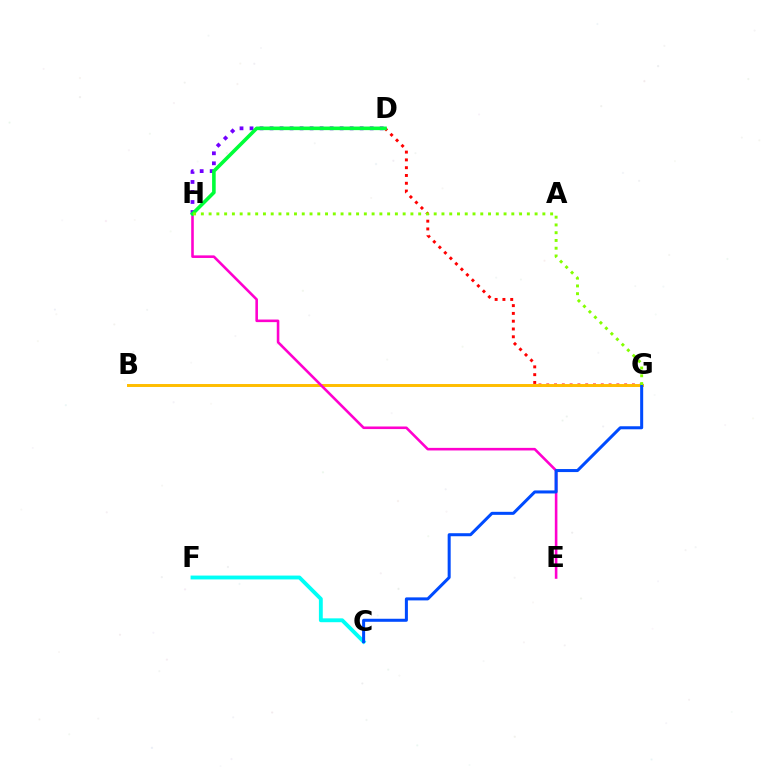{('C', 'F'): [{'color': '#00fff6', 'line_style': 'solid', 'thickness': 2.78}], ('D', 'H'): [{'color': '#7200ff', 'line_style': 'dotted', 'thickness': 2.72}, {'color': '#00ff39', 'line_style': 'solid', 'thickness': 2.59}], ('D', 'G'): [{'color': '#ff0000', 'line_style': 'dotted', 'thickness': 2.12}], ('B', 'G'): [{'color': '#ffbd00', 'line_style': 'solid', 'thickness': 2.12}], ('E', 'H'): [{'color': '#ff00cf', 'line_style': 'solid', 'thickness': 1.86}], ('C', 'G'): [{'color': '#004bff', 'line_style': 'solid', 'thickness': 2.18}], ('G', 'H'): [{'color': '#84ff00', 'line_style': 'dotted', 'thickness': 2.11}]}